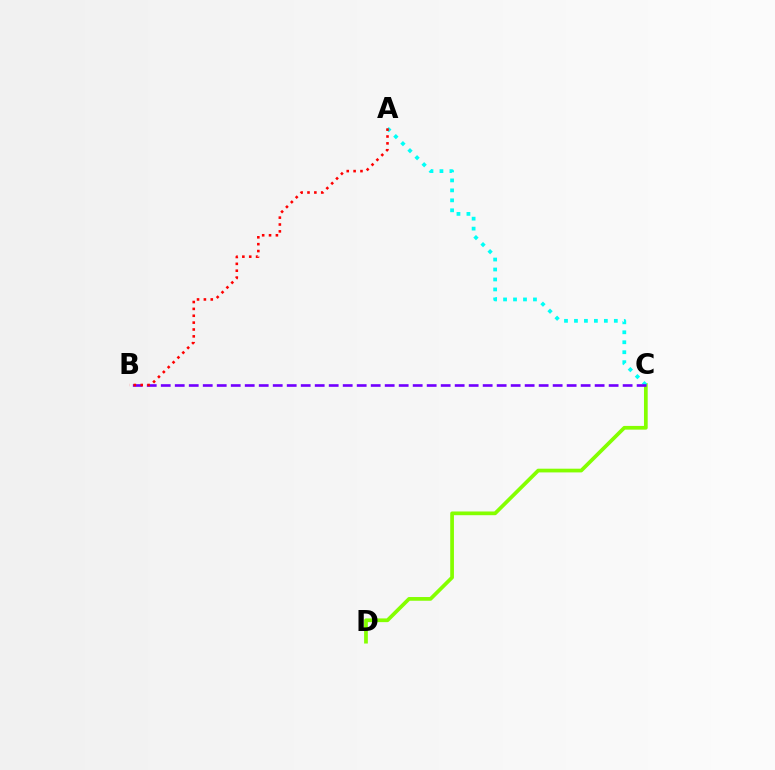{('C', 'D'): [{'color': '#84ff00', 'line_style': 'solid', 'thickness': 2.68}], ('A', 'C'): [{'color': '#00fff6', 'line_style': 'dotted', 'thickness': 2.71}], ('B', 'C'): [{'color': '#7200ff', 'line_style': 'dashed', 'thickness': 1.9}], ('A', 'B'): [{'color': '#ff0000', 'line_style': 'dotted', 'thickness': 1.87}]}